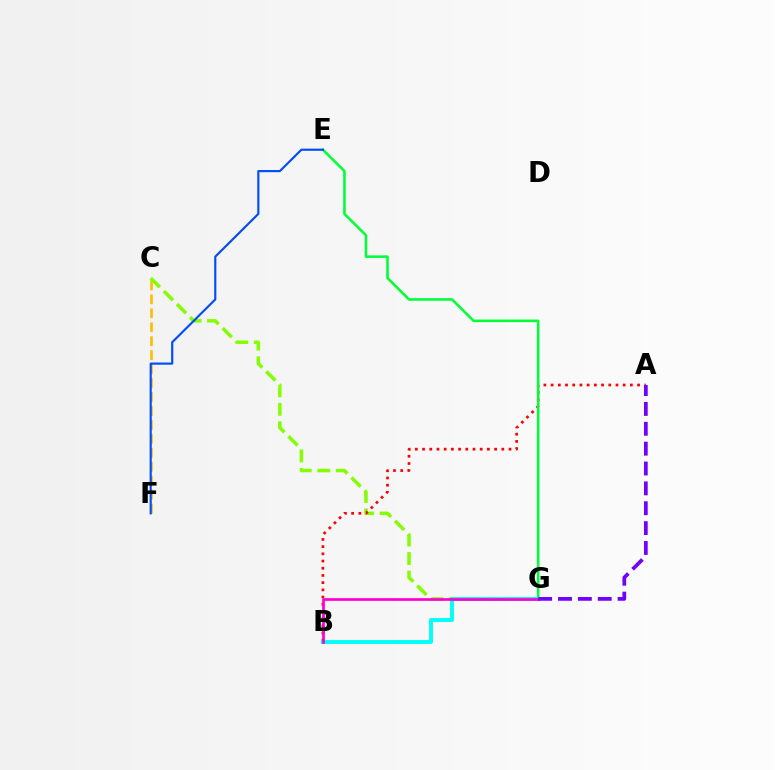{('C', 'F'): [{'color': '#ffbd00', 'line_style': 'dashed', 'thickness': 1.9}], ('C', 'G'): [{'color': '#84ff00', 'line_style': 'dashed', 'thickness': 2.52}], ('A', 'B'): [{'color': '#ff0000', 'line_style': 'dotted', 'thickness': 1.96}], ('E', 'G'): [{'color': '#00ff39', 'line_style': 'solid', 'thickness': 1.85}], ('B', 'G'): [{'color': '#00fff6', 'line_style': 'solid', 'thickness': 2.81}, {'color': '#ff00cf', 'line_style': 'solid', 'thickness': 1.94}], ('E', 'F'): [{'color': '#004bff', 'line_style': 'solid', 'thickness': 1.55}], ('A', 'G'): [{'color': '#7200ff', 'line_style': 'dashed', 'thickness': 2.7}]}